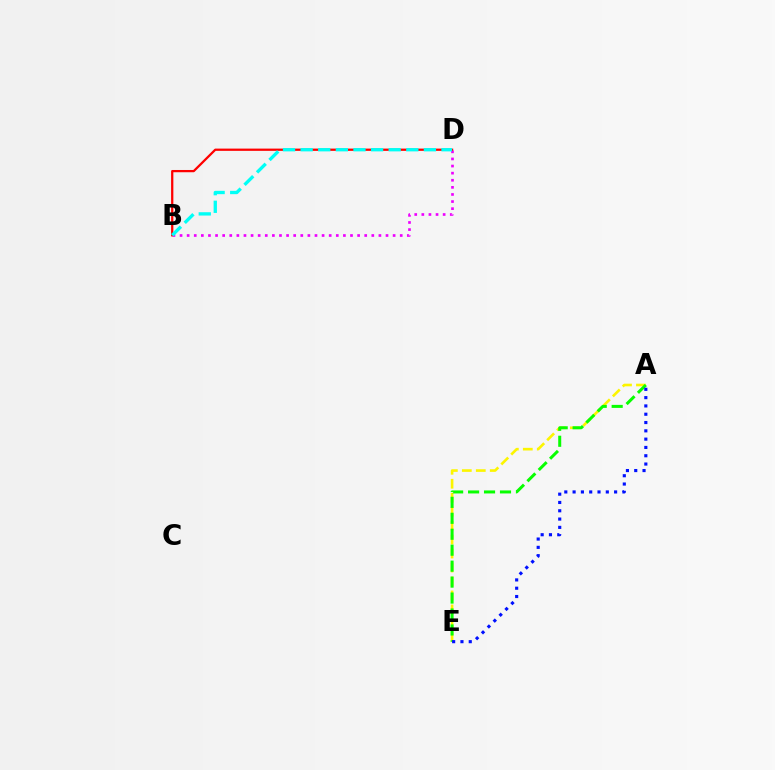{('A', 'E'): [{'color': '#fcf500', 'line_style': 'dashed', 'thickness': 1.9}, {'color': '#08ff00', 'line_style': 'dashed', 'thickness': 2.17}, {'color': '#0010ff', 'line_style': 'dotted', 'thickness': 2.26}], ('B', 'D'): [{'color': '#ee00ff', 'line_style': 'dotted', 'thickness': 1.93}, {'color': '#ff0000', 'line_style': 'solid', 'thickness': 1.62}, {'color': '#00fff6', 'line_style': 'dashed', 'thickness': 2.39}]}